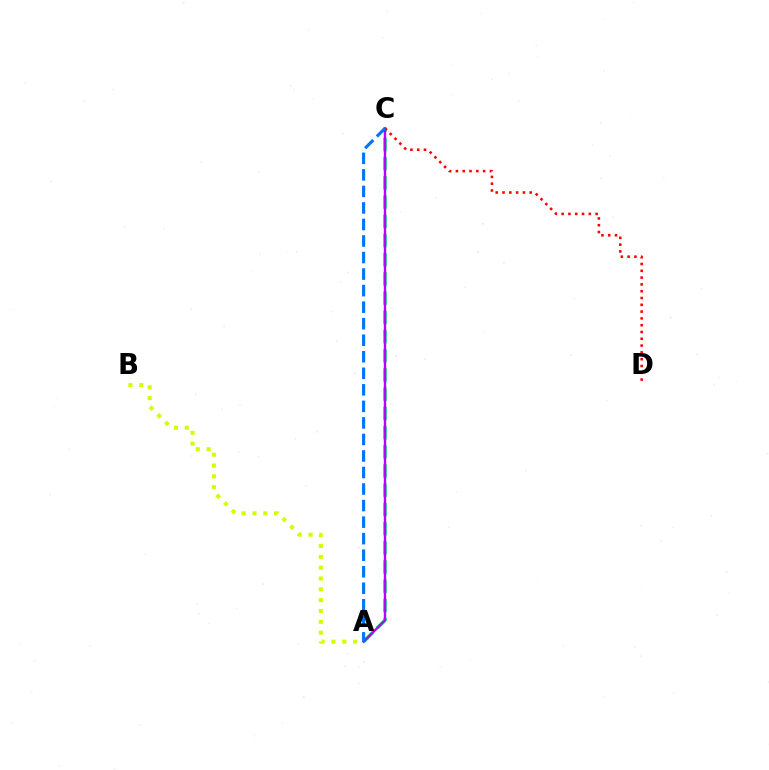{('A', 'B'): [{'color': '#d1ff00', 'line_style': 'dotted', 'thickness': 2.94}], ('A', 'C'): [{'color': '#00ff5c', 'line_style': 'dashed', 'thickness': 2.61}, {'color': '#b900ff', 'line_style': 'solid', 'thickness': 1.73}, {'color': '#0074ff', 'line_style': 'dashed', 'thickness': 2.25}], ('C', 'D'): [{'color': '#ff0000', 'line_style': 'dotted', 'thickness': 1.85}]}